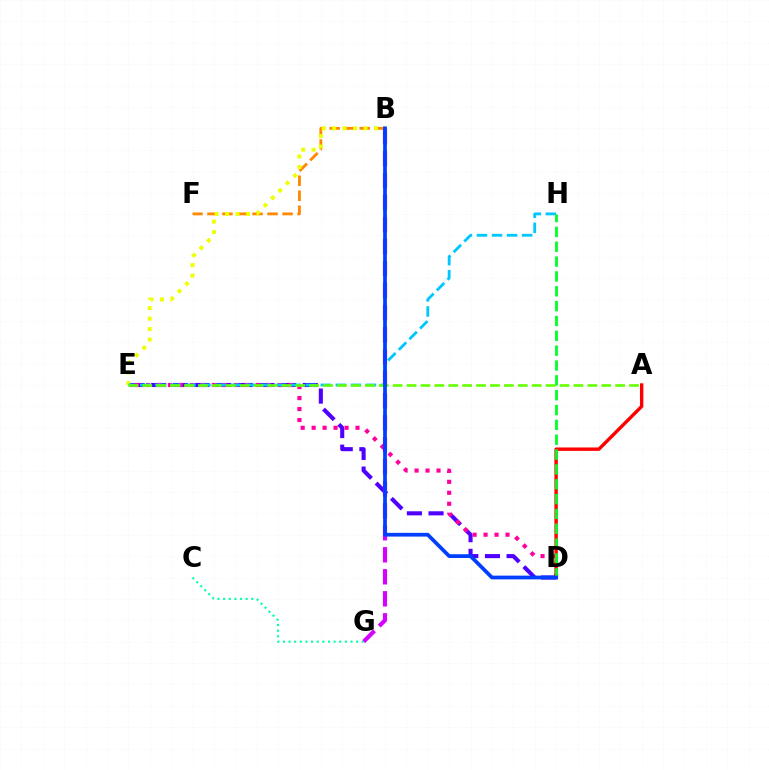{('D', 'E'): [{'color': '#4f00ff', 'line_style': 'dashed', 'thickness': 2.94}, {'color': '#ff00a0', 'line_style': 'dotted', 'thickness': 2.98}], ('B', 'F'): [{'color': '#ff8800', 'line_style': 'dashed', 'thickness': 2.04}], ('B', 'E'): [{'color': '#eeff00', 'line_style': 'dotted', 'thickness': 2.84}], ('E', 'H'): [{'color': '#00c7ff', 'line_style': 'dashed', 'thickness': 2.04}], ('B', 'G'): [{'color': '#d600ff', 'line_style': 'dashed', 'thickness': 2.99}], ('A', 'E'): [{'color': '#66ff00', 'line_style': 'dashed', 'thickness': 1.89}], ('C', 'G'): [{'color': '#00ffaf', 'line_style': 'dotted', 'thickness': 1.53}], ('A', 'D'): [{'color': '#ff0000', 'line_style': 'solid', 'thickness': 2.45}], ('D', 'H'): [{'color': '#00ff27', 'line_style': 'dashed', 'thickness': 2.02}], ('B', 'D'): [{'color': '#003fff', 'line_style': 'solid', 'thickness': 2.69}]}